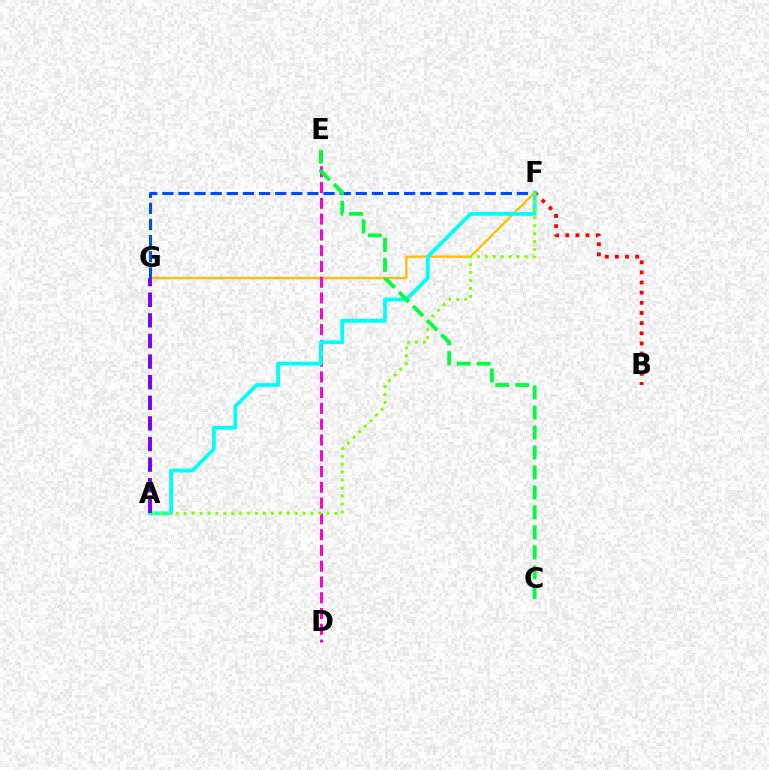{('F', 'G'): [{'color': '#ffbd00', 'line_style': 'solid', 'thickness': 1.63}, {'color': '#004bff', 'line_style': 'dashed', 'thickness': 2.19}], ('B', 'F'): [{'color': '#ff0000', 'line_style': 'dotted', 'thickness': 2.76}], ('D', 'E'): [{'color': '#ff00cf', 'line_style': 'dashed', 'thickness': 2.14}], ('A', 'F'): [{'color': '#00fff6', 'line_style': 'solid', 'thickness': 2.73}, {'color': '#84ff00', 'line_style': 'dotted', 'thickness': 2.16}], ('A', 'G'): [{'color': '#7200ff', 'line_style': 'dashed', 'thickness': 2.8}], ('C', 'E'): [{'color': '#00ff39', 'line_style': 'dashed', 'thickness': 2.71}]}